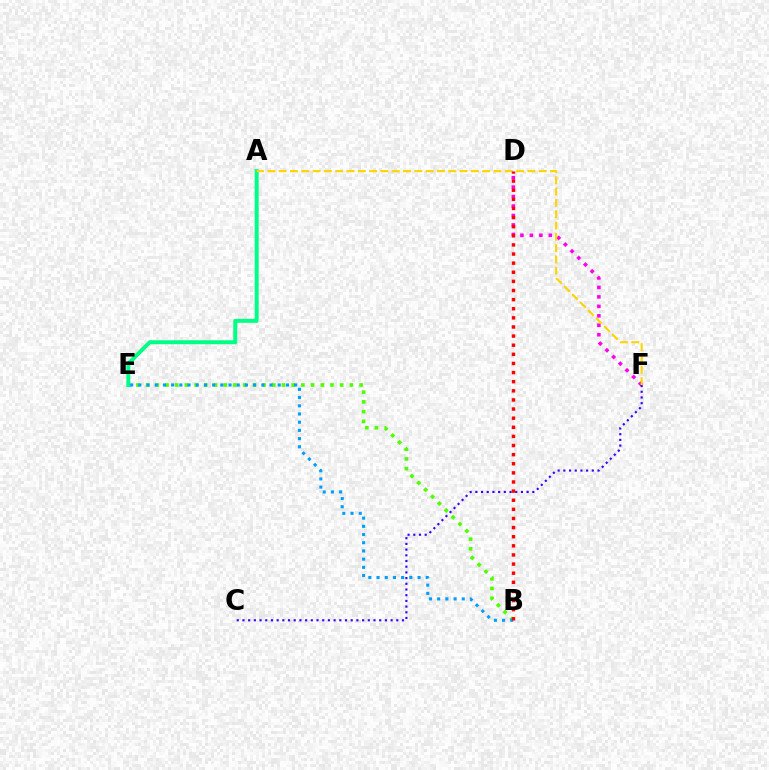{('D', 'F'): [{'color': '#ff00ed', 'line_style': 'dotted', 'thickness': 2.57}], ('B', 'E'): [{'color': '#4fff00', 'line_style': 'dotted', 'thickness': 2.64}, {'color': '#009eff', 'line_style': 'dotted', 'thickness': 2.23}], ('A', 'E'): [{'color': '#00ff86', 'line_style': 'solid', 'thickness': 2.86}], ('A', 'F'): [{'color': '#ffd500', 'line_style': 'dashed', 'thickness': 1.54}], ('C', 'F'): [{'color': '#3700ff', 'line_style': 'dotted', 'thickness': 1.55}], ('B', 'D'): [{'color': '#ff0000', 'line_style': 'dotted', 'thickness': 2.48}]}